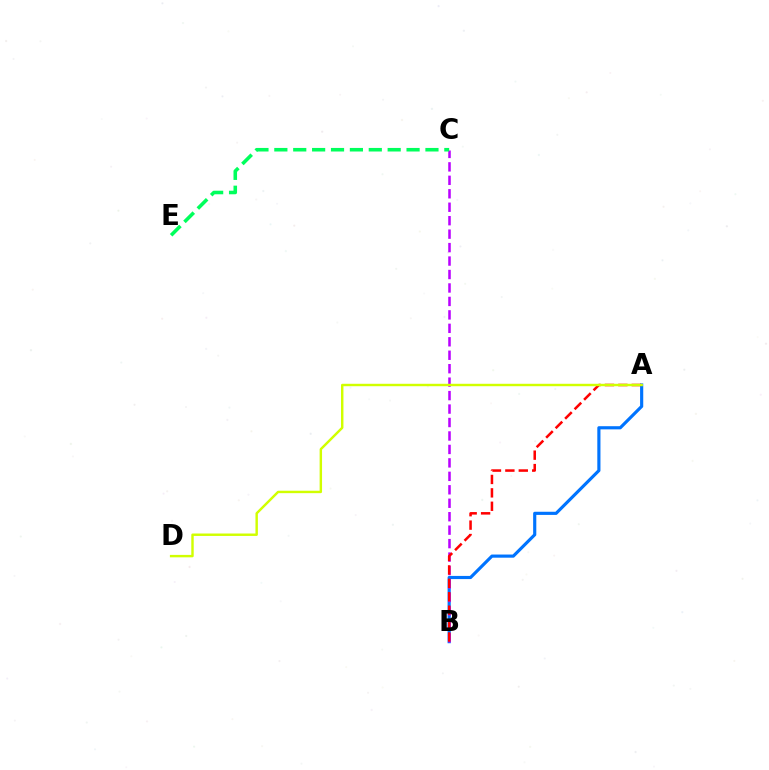{('A', 'B'): [{'color': '#0074ff', 'line_style': 'solid', 'thickness': 2.27}, {'color': '#ff0000', 'line_style': 'dashed', 'thickness': 1.82}], ('B', 'C'): [{'color': '#b900ff', 'line_style': 'dashed', 'thickness': 1.83}], ('C', 'E'): [{'color': '#00ff5c', 'line_style': 'dashed', 'thickness': 2.57}], ('A', 'D'): [{'color': '#d1ff00', 'line_style': 'solid', 'thickness': 1.75}]}